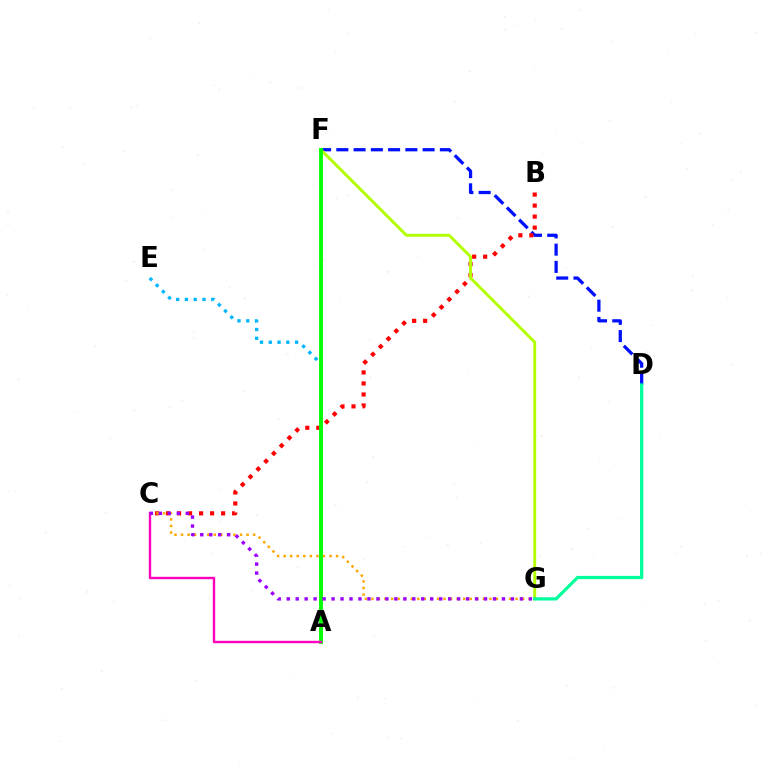{('D', 'F'): [{'color': '#0010ff', 'line_style': 'dashed', 'thickness': 2.34}], ('B', 'C'): [{'color': '#ff0000', 'line_style': 'dotted', 'thickness': 2.99}], ('F', 'G'): [{'color': '#b3ff00', 'line_style': 'solid', 'thickness': 2.11}], ('A', 'E'): [{'color': '#00b5ff', 'line_style': 'dotted', 'thickness': 2.38}], ('C', 'G'): [{'color': '#ffa500', 'line_style': 'dotted', 'thickness': 1.78}, {'color': '#9b00ff', 'line_style': 'dotted', 'thickness': 2.44}], ('D', 'G'): [{'color': '#00ff9d', 'line_style': 'solid', 'thickness': 2.34}], ('A', 'F'): [{'color': '#08ff00', 'line_style': 'solid', 'thickness': 2.79}], ('A', 'C'): [{'color': '#ff00bd', 'line_style': 'solid', 'thickness': 1.72}]}